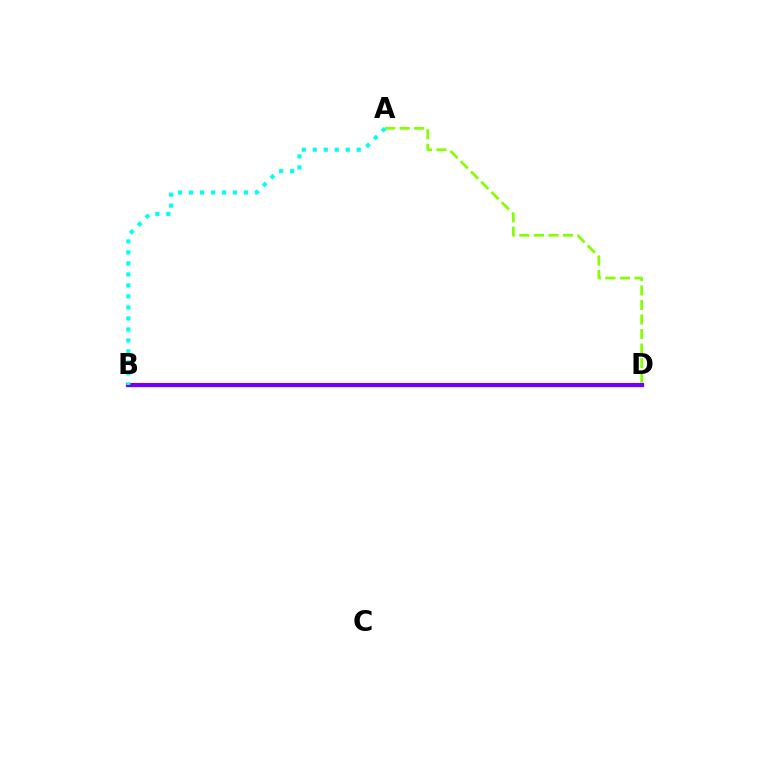{('B', 'D'): [{'color': '#ff0000', 'line_style': 'solid', 'thickness': 2.33}, {'color': '#7200ff', 'line_style': 'solid', 'thickness': 2.97}], ('A', 'D'): [{'color': '#84ff00', 'line_style': 'dashed', 'thickness': 1.98}], ('A', 'B'): [{'color': '#00fff6', 'line_style': 'dotted', 'thickness': 2.99}]}